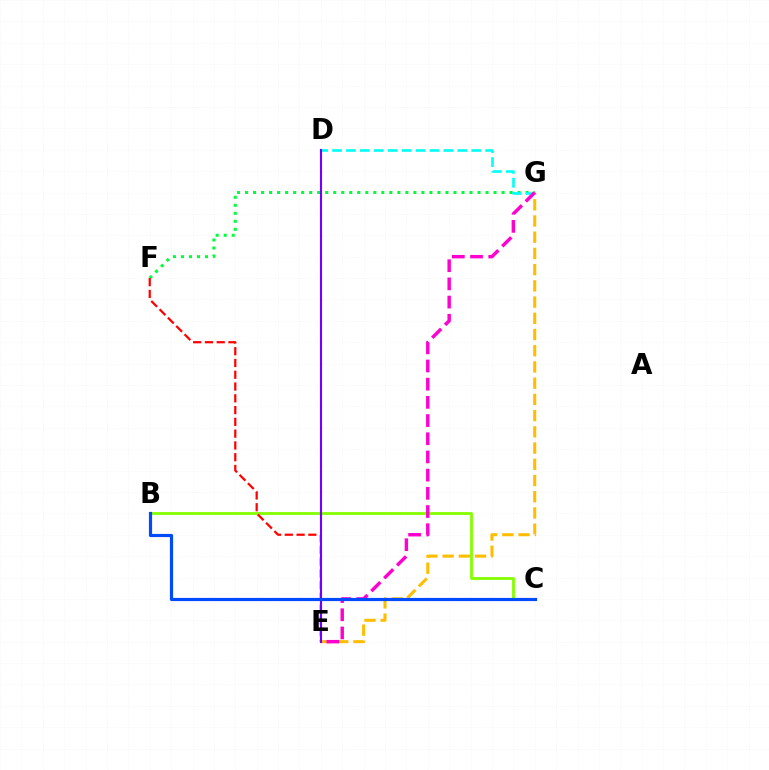{('F', 'G'): [{'color': '#00ff39', 'line_style': 'dotted', 'thickness': 2.18}], ('B', 'C'): [{'color': '#84ff00', 'line_style': 'solid', 'thickness': 2.02}, {'color': '#004bff', 'line_style': 'solid', 'thickness': 2.29}], ('D', 'G'): [{'color': '#00fff6', 'line_style': 'dashed', 'thickness': 1.89}], ('E', 'F'): [{'color': '#ff0000', 'line_style': 'dashed', 'thickness': 1.6}], ('E', 'G'): [{'color': '#ffbd00', 'line_style': 'dashed', 'thickness': 2.2}, {'color': '#ff00cf', 'line_style': 'dashed', 'thickness': 2.47}], ('D', 'E'): [{'color': '#7200ff', 'line_style': 'solid', 'thickness': 1.55}]}